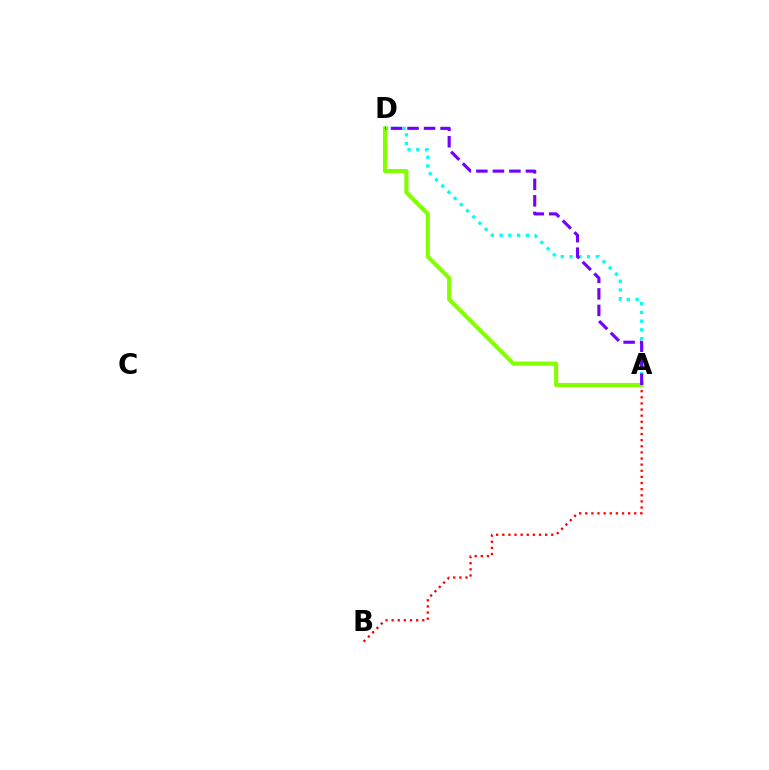{('A', 'D'): [{'color': '#00fff6', 'line_style': 'dotted', 'thickness': 2.38}, {'color': '#84ff00', 'line_style': 'solid', 'thickness': 2.98}, {'color': '#7200ff', 'line_style': 'dashed', 'thickness': 2.24}], ('A', 'B'): [{'color': '#ff0000', 'line_style': 'dotted', 'thickness': 1.66}]}